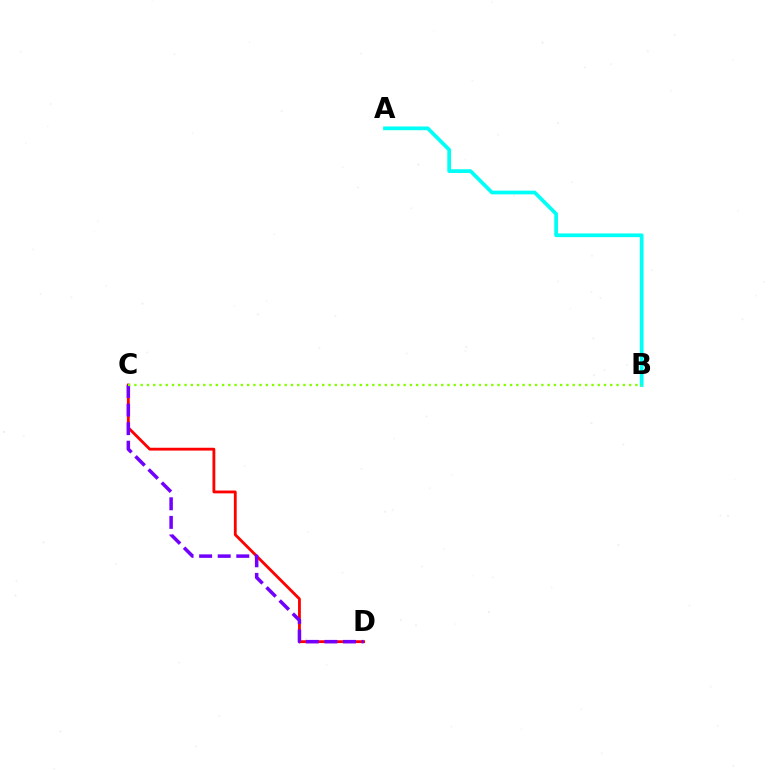{('A', 'B'): [{'color': '#00fff6', 'line_style': 'solid', 'thickness': 2.68}], ('C', 'D'): [{'color': '#ff0000', 'line_style': 'solid', 'thickness': 2.03}, {'color': '#7200ff', 'line_style': 'dashed', 'thickness': 2.52}], ('B', 'C'): [{'color': '#84ff00', 'line_style': 'dotted', 'thickness': 1.7}]}